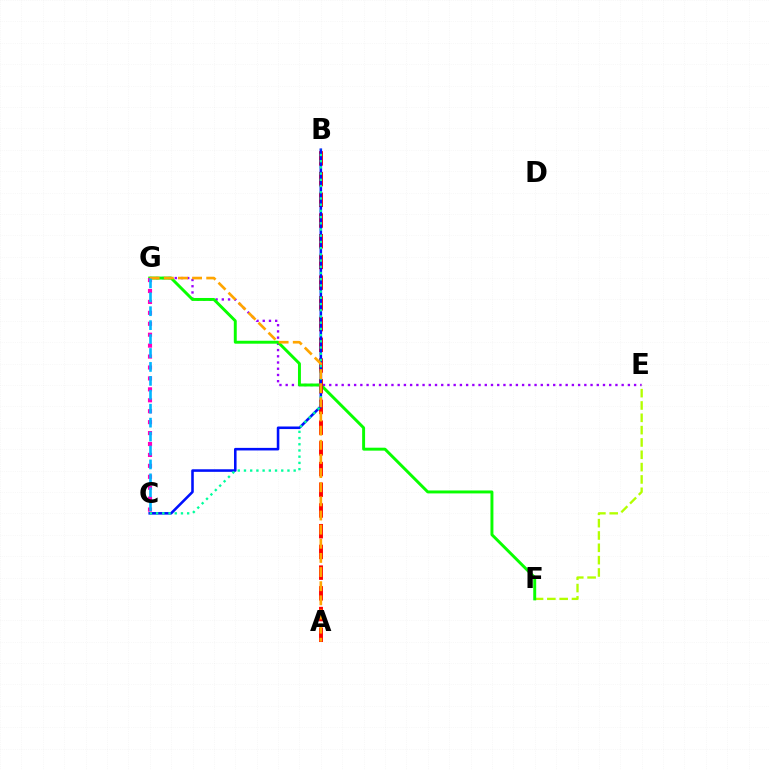{('E', 'G'): [{'color': '#9b00ff', 'line_style': 'dotted', 'thickness': 1.69}], ('E', 'F'): [{'color': '#b3ff00', 'line_style': 'dashed', 'thickness': 1.67}], ('F', 'G'): [{'color': '#08ff00', 'line_style': 'solid', 'thickness': 2.11}], ('A', 'B'): [{'color': '#ff0000', 'line_style': 'dashed', 'thickness': 2.81}], ('C', 'G'): [{'color': '#ff00bd', 'line_style': 'dotted', 'thickness': 2.97}, {'color': '#00b5ff', 'line_style': 'dashed', 'thickness': 1.89}], ('B', 'C'): [{'color': '#0010ff', 'line_style': 'solid', 'thickness': 1.85}, {'color': '#00ff9d', 'line_style': 'dotted', 'thickness': 1.69}], ('A', 'G'): [{'color': '#ffa500', 'line_style': 'dashed', 'thickness': 1.92}]}